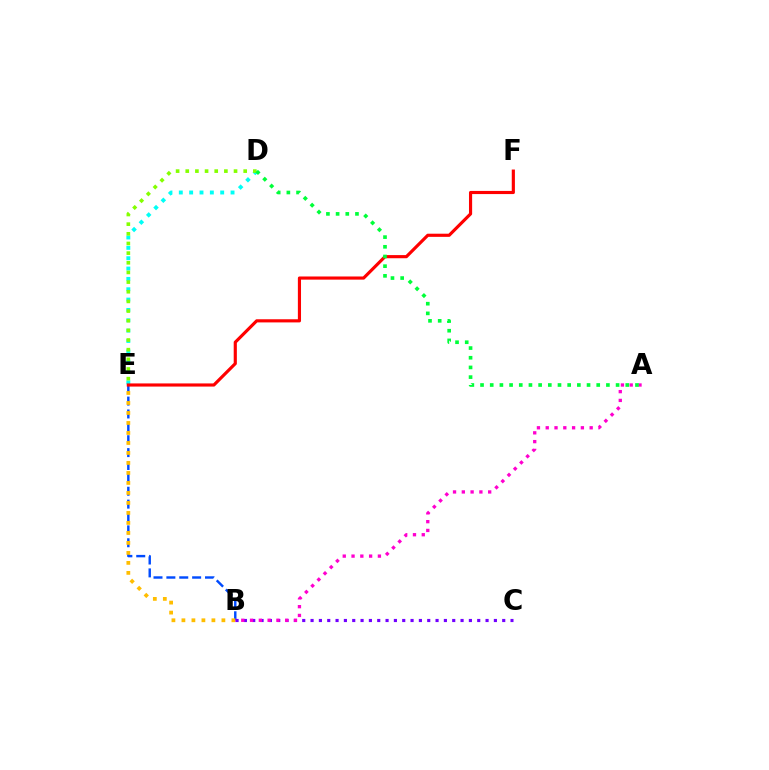{('B', 'E'): [{'color': '#004bff', 'line_style': 'dashed', 'thickness': 1.75}, {'color': '#ffbd00', 'line_style': 'dotted', 'thickness': 2.72}], ('D', 'E'): [{'color': '#00fff6', 'line_style': 'dotted', 'thickness': 2.81}, {'color': '#84ff00', 'line_style': 'dotted', 'thickness': 2.62}], ('E', 'F'): [{'color': '#ff0000', 'line_style': 'solid', 'thickness': 2.27}], ('B', 'C'): [{'color': '#7200ff', 'line_style': 'dotted', 'thickness': 2.26}], ('A', 'B'): [{'color': '#ff00cf', 'line_style': 'dotted', 'thickness': 2.39}], ('A', 'D'): [{'color': '#00ff39', 'line_style': 'dotted', 'thickness': 2.63}]}